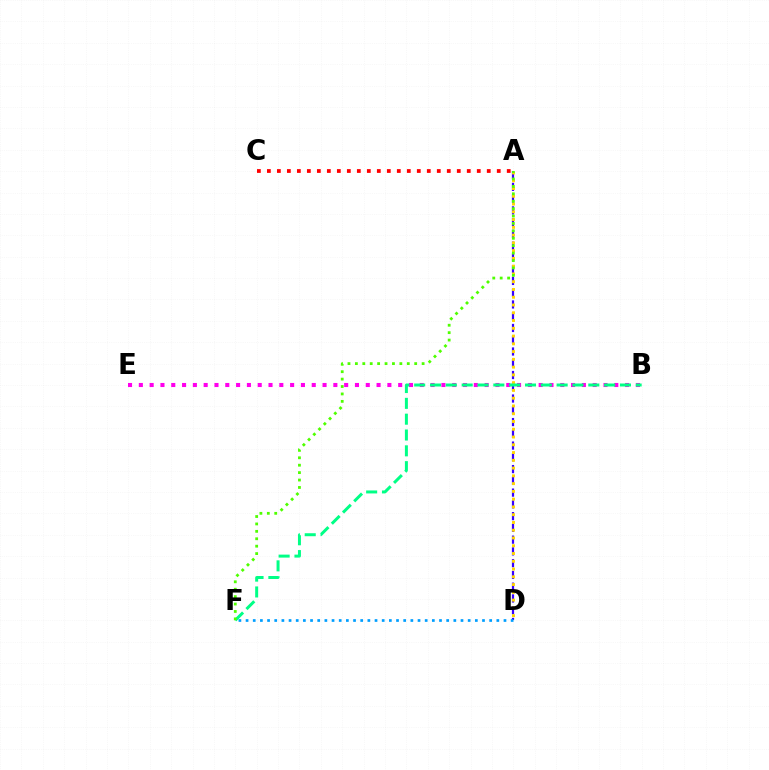{('A', 'C'): [{'color': '#ff0000', 'line_style': 'dotted', 'thickness': 2.72}], ('A', 'D'): [{'color': '#3700ff', 'line_style': 'dashed', 'thickness': 1.6}, {'color': '#ffd500', 'line_style': 'dotted', 'thickness': 2.11}], ('B', 'E'): [{'color': '#ff00ed', 'line_style': 'dotted', 'thickness': 2.94}], ('B', 'F'): [{'color': '#00ff86', 'line_style': 'dashed', 'thickness': 2.15}], ('D', 'F'): [{'color': '#009eff', 'line_style': 'dotted', 'thickness': 1.95}], ('A', 'F'): [{'color': '#4fff00', 'line_style': 'dotted', 'thickness': 2.01}]}